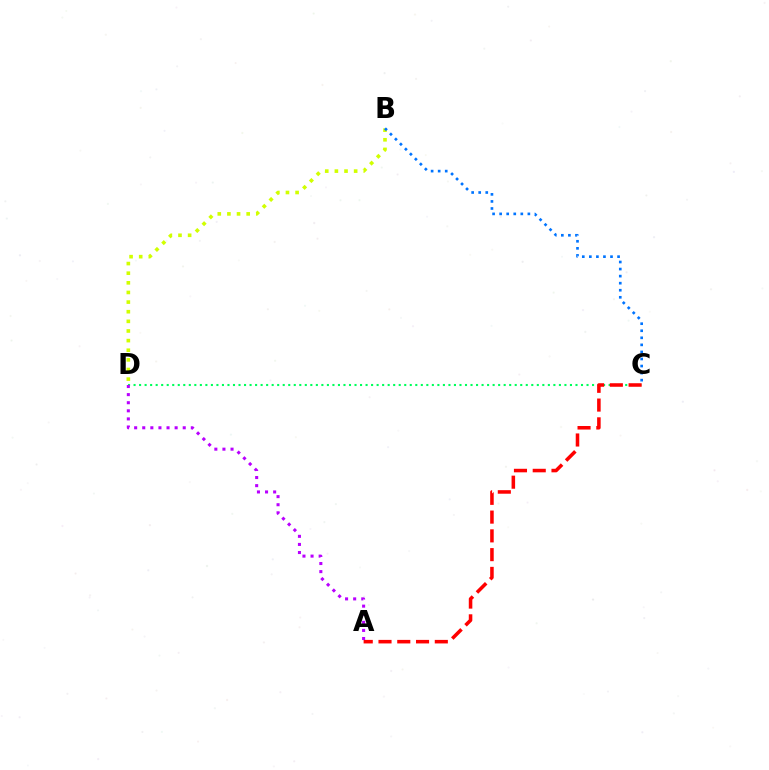{('B', 'D'): [{'color': '#d1ff00', 'line_style': 'dotted', 'thickness': 2.62}], ('C', 'D'): [{'color': '#00ff5c', 'line_style': 'dotted', 'thickness': 1.5}], ('B', 'C'): [{'color': '#0074ff', 'line_style': 'dotted', 'thickness': 1.92}], ('A', 'C'): [{'color': '#ff0000', 'line_style': 'dashed', 'thickness': 2.55}], ('A', 'D'): [{'color': '#b900ff', 'line_style': 'dotted', 'thickness': 2.2}]}